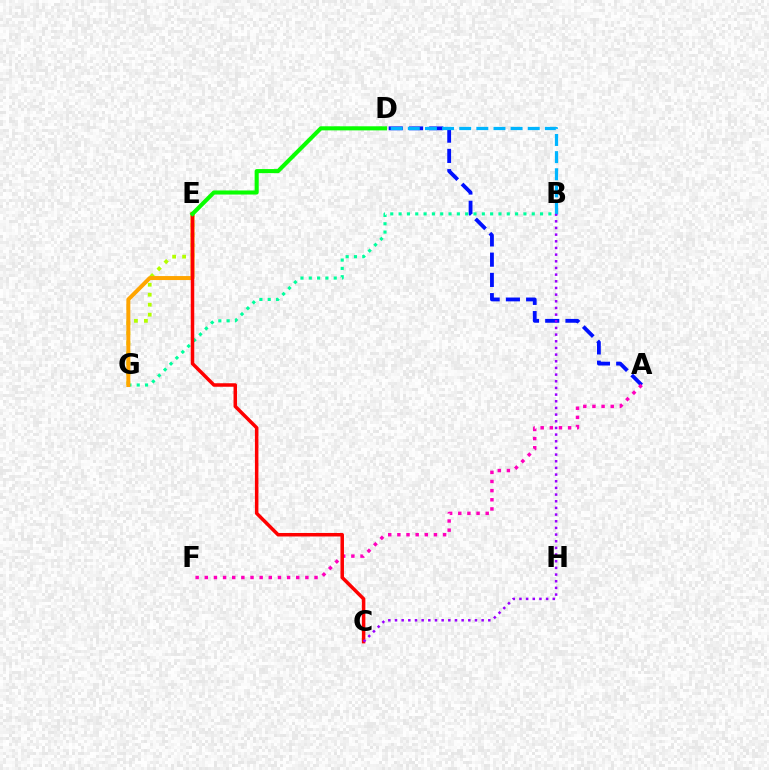{('A', 'D'): [{'color': '#0010ff', 'line_style': 'dashed', 'thickness': 2.75}], ('A', 'F'): [{'color': '#ff00bd', 'line_style': 'dotted', 'thickness': 2.48}], ('B', 'G'): [{'color': '#00ff9d', 'line_style': 'dotted', 'thickness': 2.26}], ('B', 'D'): [{'color': '#00b5ff', 'line_style': 'dashed', 'thickness': 2.33}], ('E', 'G'): [{'color': '#b3ff00', 'line_style': 'dotted', 'thickness': 2.71}, {'color': '#ffa500', 'line_style': 'solid', 'thickness': 2.87}], ('C', 'E'): [{'color': '#ff0000', 'line_style': 'solid', 'thickness': 2.52}], ('B', 'C'): [{'color': '#9b00ff', 'line_style': 'dotted', 'thickness': 1.81}], ('D', 'E'): [{'color': '#08ff00', 'line_style': 'solid', 'thickness': 2.93}]}